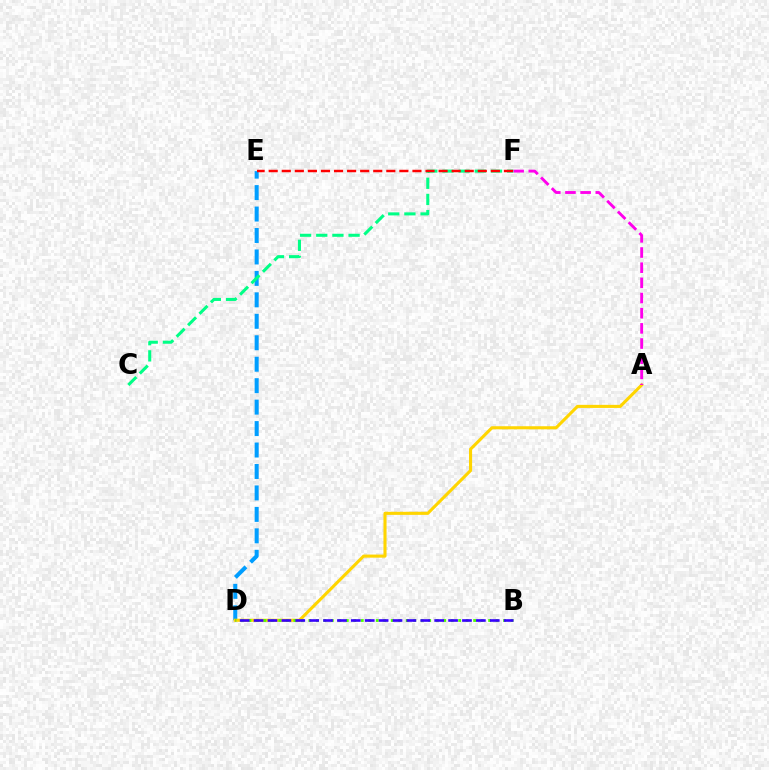{('D', 'E'): [{'color': '#009eff', 'line_style': 'dashed', 'thickness': 2.91}], ('A', 'D'): [{'color': '#ffd500', 'line_style': 'solid', 'thickness': 2.22}], ('A', 'F'): [{'color': '#ff00ed', 'line_style': 'dashed', 'thickness': 2.06}], ('C', 'F'): [{'color': '#00ff86', 'line_style': 'dashed', 'thickness': 2.2}], ('B', 'D'): [{'color': '#4fff00', 'line_style': 'dotted', 'thickness': 2.04}, {'color': '#3700ff', 'line_style': 'dashed', 'thickness': 1.89}], ('E', 'F'): [{'color': '#ff0000', 'line_style': 'dashed', 'thickness': 1.78}]}